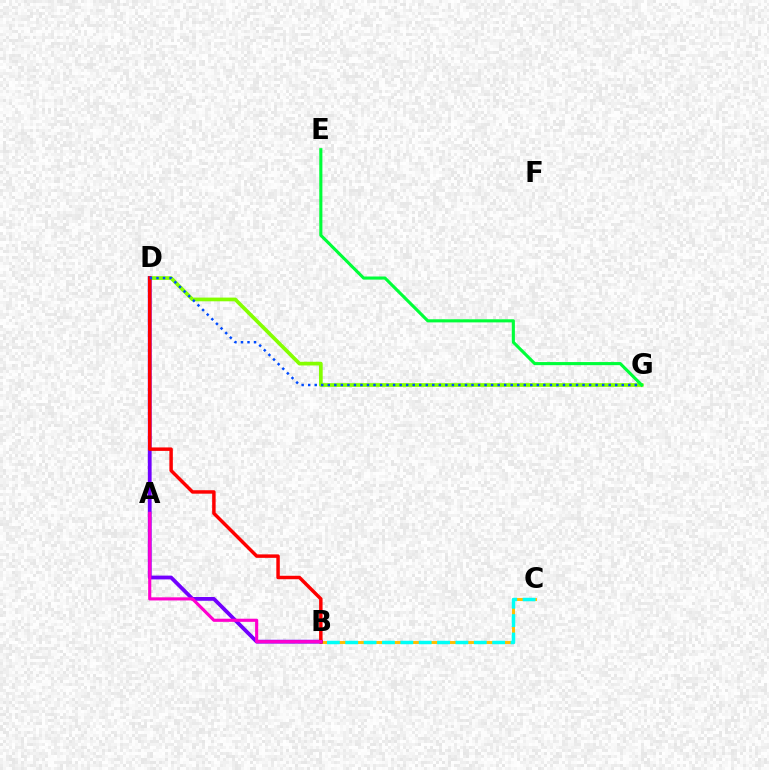{('D', 'G'): [{'color': '#84ff00', 'line_style': 'solid', 'thickness': 2.67}, {'color': '#004bff', 'line_style': 'dotted', 'thickness': 1.78}], ('B', 'C'): [{'color': '#ffbd00', 'line_style': 'solid', 'thickness': 2.11}, {'color': '#00fff6', 'line_style': 'dashed', 'thickness': 2.49}], ('B', 'D'): [{'color': '#7200ff', 'line_style': 'solid', 'thickness': 2.73}, {'color': '#ff0000', 'line_style': 'solid', 'thickness': 2.49}], ('A', 'B'): [{'color': '#ff00cf', 'line_style': 'solid', 'thickness': 2.25}], ('E', 'G'): [{'color': '#00ff39', 'line_style': 'solid', 'thickness': 2.24}]}